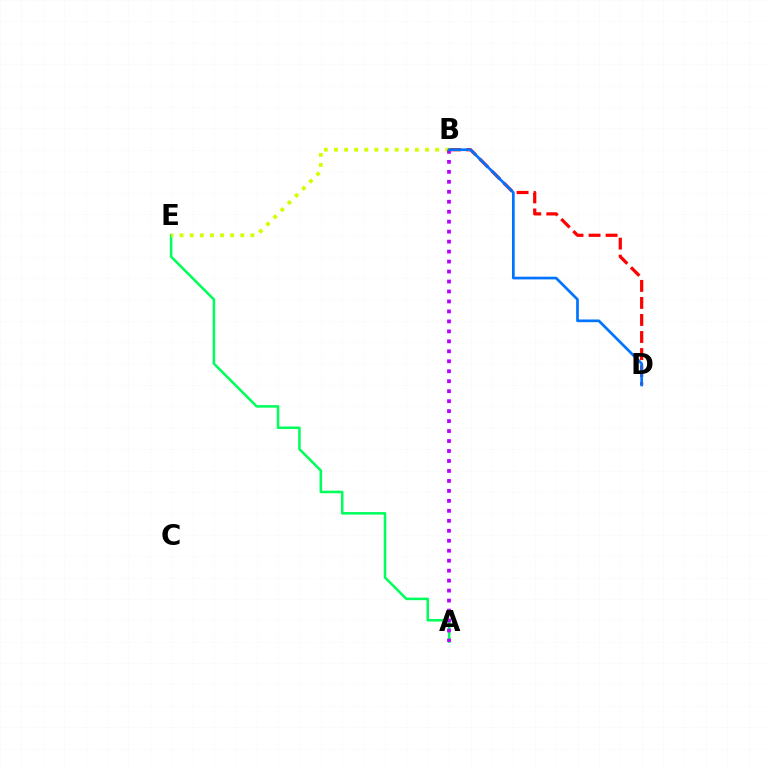{('A', 'E'): [{'color': '#00ff5c', 'line_style': 'solid', 'thickness': 1.83}], ('B', 'D'): [{'color': '#ff0000', 'line_style': 'dashed', 'thickness': 2.31}, {'color': '#0074ff', 'line_style': 'solid', 'thickness': 1.95}], ('B', 'E'): [{'color': '#d1ff00', 'line_style': 'dotted', 'thickness': 2.75}], ('A', 'B'): [{'color': '#b900ff', 'line_style': 'dotted', 'thickness': 2.71}]}